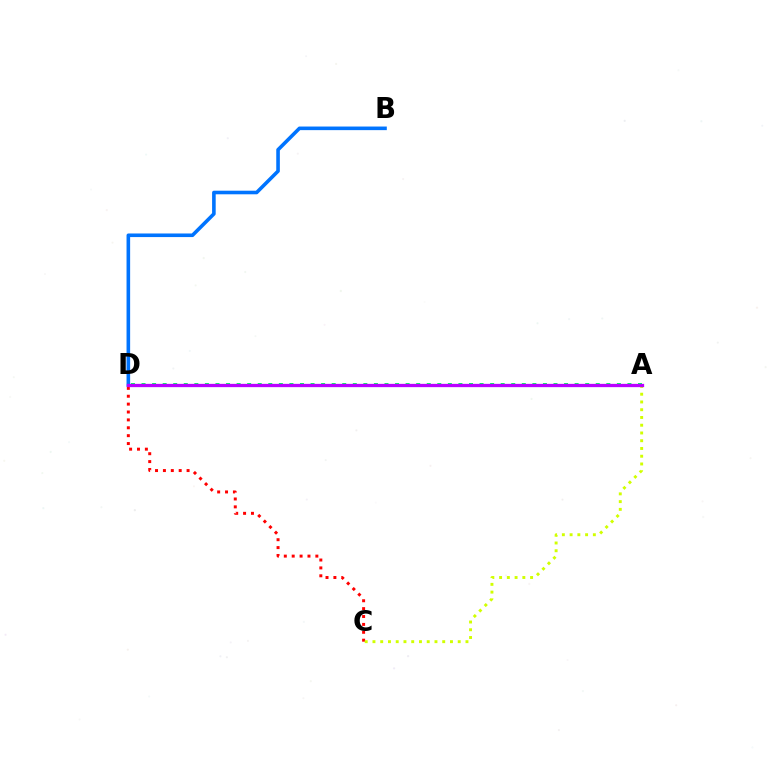{('C', 'D'): [{'color': '#ff0000', 'line_style': 'dotted', 'thickness': 2.14}], ('A', 'D'): [{'color': '#00ff5c', 'line_style': 'dotted', 'thickness': 2.87}, {'color': '#b900ff', 'line_style': 'solid', 'thickness': 2.38}], ('B', 'D'): [{'color': '#0074ff', 'line_style': 'solid', 'thickness': 2.59}], ('A', 'C'): [{'color': '#d1ff00', 'line_style': 'dotted', 'thickness': 2.11}]}